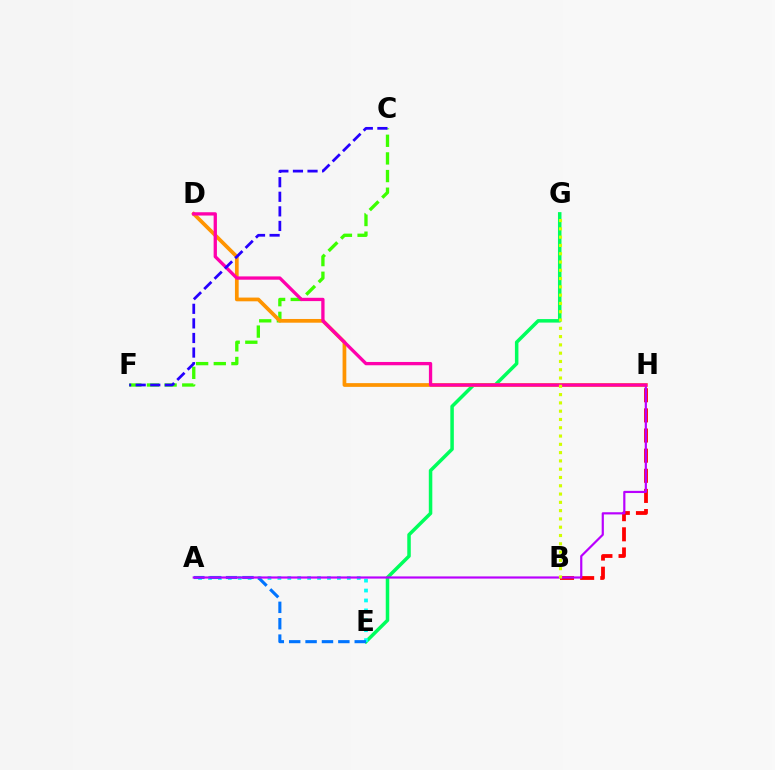{('C', 'F'): [{'color': '#3dff00', 'line_style': 'dashed', 'thickness': 2.4}, {'color': '#2500ff', 'line_style': 'dashed', 'thickness': 1.98}], ('E', 'G'): [{'color': '#00ff5c', 'line_style': 'solid', 'thickness': 2.52}], ('B', 'H'): [{'color': '#ff0000', 'line_style': 'dashed', 'thickness': 2.73}], ('A', 'E'): [{'color': '#00fff6', 'line_style': 'dotted', 'thickness': 2.69}, {'color': '#0074ff', 'line_style': 'dashed', 'thickness': 2.23}], ('D', 'H'): [{'color': '#ff9400', 'line_style': 'solid', 'thickness': 2.68}, {'color': '#ff00ac', 'line_style': 'solid', 'thickness': 2.38}], ('A', 'H'): [{'color': '#b900ff', 'line_style': 'solid', 'thickness': 1.58}], ('B', 'G'): [{'color': '#d1ff00', 'line_style': 'dotted', 'thickness': 2.25}]}